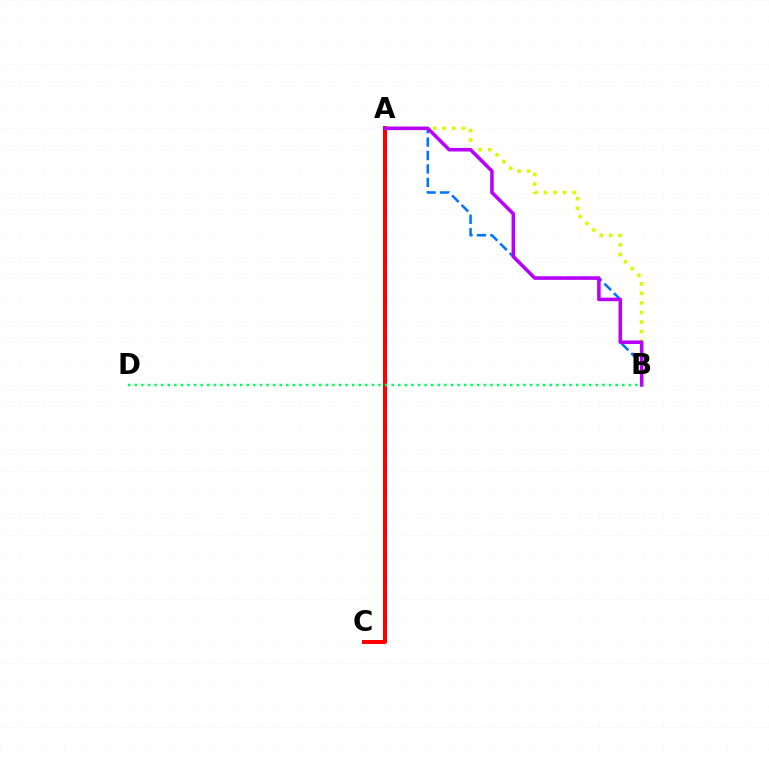{('A', 'B'): [{'color': '#d1ff00', 'line_style': 'dotted', 'thickness': 2.6}, {'color': '#0074ff', 'line_style': 'dashed', 'thickness': 1.82}, {'color': '#b900ff', 'line_style': 'solid', 'thickness': 2.56}], ('A', 'C'): [{'color': '#ff0000', 'line_style': 'solid', 'thickness': 2.89}], ('B', 'D'): [{'color': '#00ff5c', 'line_style': 'dotted', 'thickness': 1.79}]}